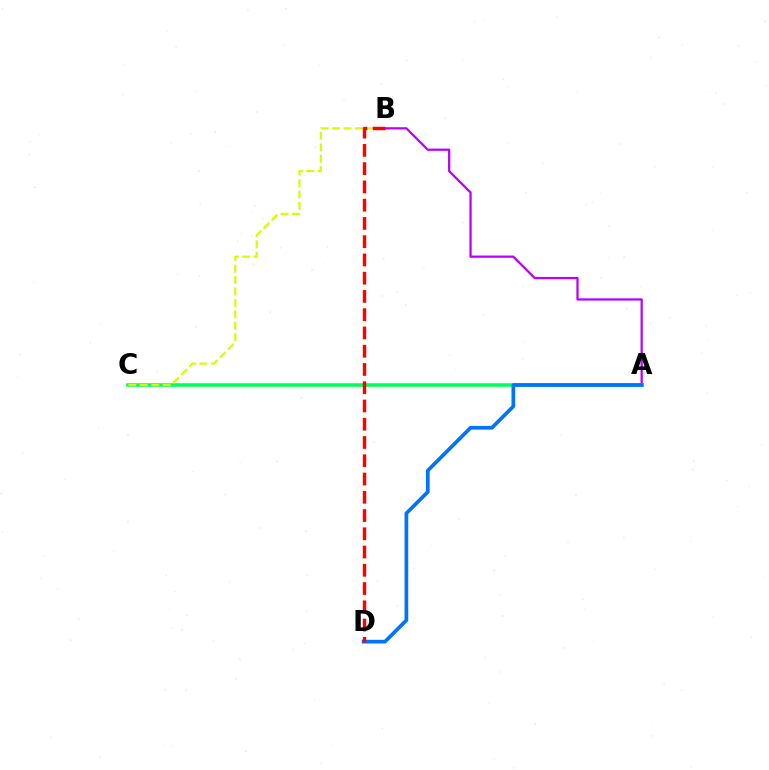{('A', 'B'): [{'color': '#b900ff', 'line_style': 'solid', 'thickness': 1.63}], ('A', 'C'): [{'color': '#00ff5c', 'line_style': 'solid', 'thickness': 2.55}], ('B', 'C'): [{'color': '#d1ff00', 'line_style': 'dashed', 'thickness': 1.55}], ('A', 'D'): [{'color': '#0074ff', 'line_style': 'solid', 'thickness': 2.67}], ('B', 'D'): [{'color': '#ff0000', 'line_style': 'dashed', 'thickness': 2.48}]}